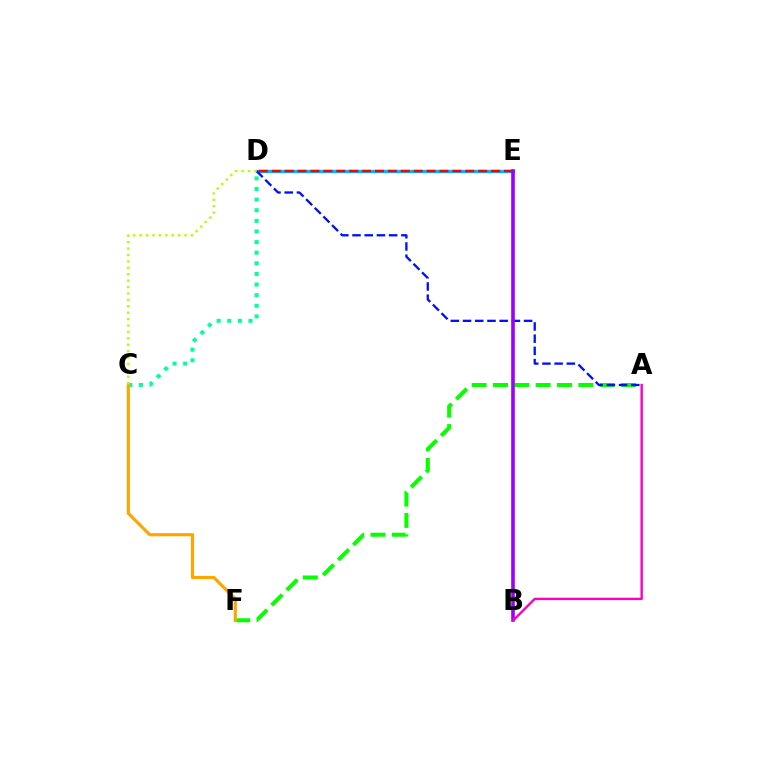{('A', 'F'): [{'color': '#08ff00', 'line_style': 'dashed', 'thickness': 2.9}], ('D', 'E'): [{'color': '#00b5ff', 'line_style': 'solid', 'thickness': 2.4}, {'color': '#ff0000', 'line_style': 'dashed', 'thickness': 1.75}], ('A', 'D'): [{'color': '#0010ff', 'line_style': 'dashed', 'thickness': 1.66}], ('C', 'D'): [{'color': '#00ff9d', 'line_style': 'dotted', 'thickness': 2.88}, {'color': '#b3ff00', 'line_style': 'dotted', 'thickness': 1.74}], ('B', 'E'): [{'color': '#9b00ff', 'line_style': 'solid', 'thickness': 2.6}], ('C', 'F'): [{'color': '#ffa500', 'line_style': 'solid', 'thickness': 2.28}], ('A', 'B'): [{'color': '#ff00bd', 'line_style': 'solid', 'thickness': 1.73}]}